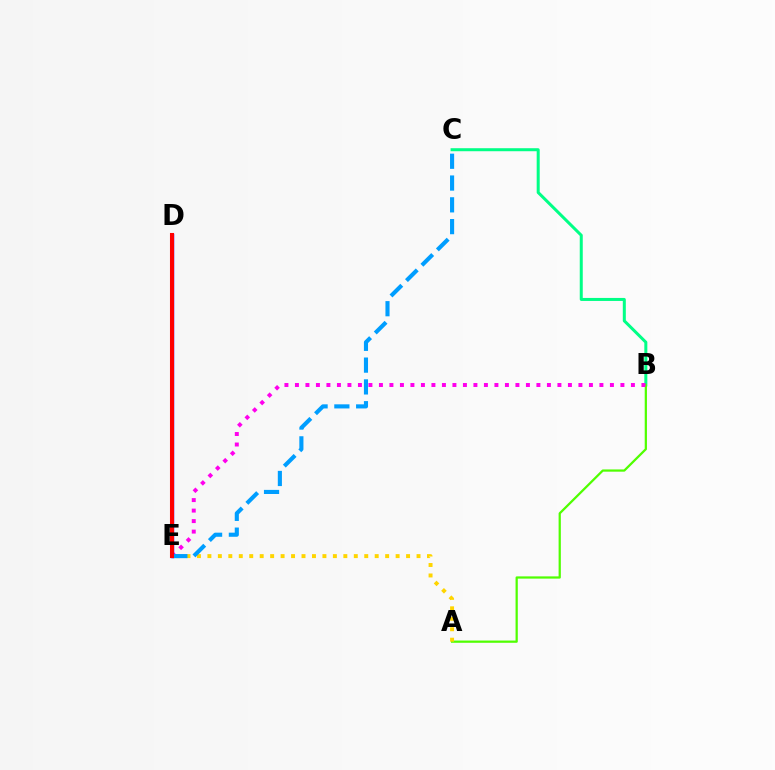{('B', 'C'): [{'color': '#00ff86', 'line_style': 'solid', 'thickness': 2.17}], ('A', 'B'): [{'color': '#4fff00', 'line_style': 'solid', 'thickness': 1.61}], ('B', 'E'): [{'color': '#ff00ed', 'line_style': 'dotted', 'thickness': 2.85}], ('D', 'E'): [{'color': '#3700ff', 'line_style': 'solid', 'thickness': 2.48}, {'color': '#ff0000', 'line_style': 'solid', 'thickness': 2.93}], ('A', 'E'): [{'color': '#ffd500', 'line_style': 'dotted', 'thickness': 2.84}], ('C', 'E'): [{'color': '#009eff', 'line_style': 'dashed', 'thickness': 2.96}]}